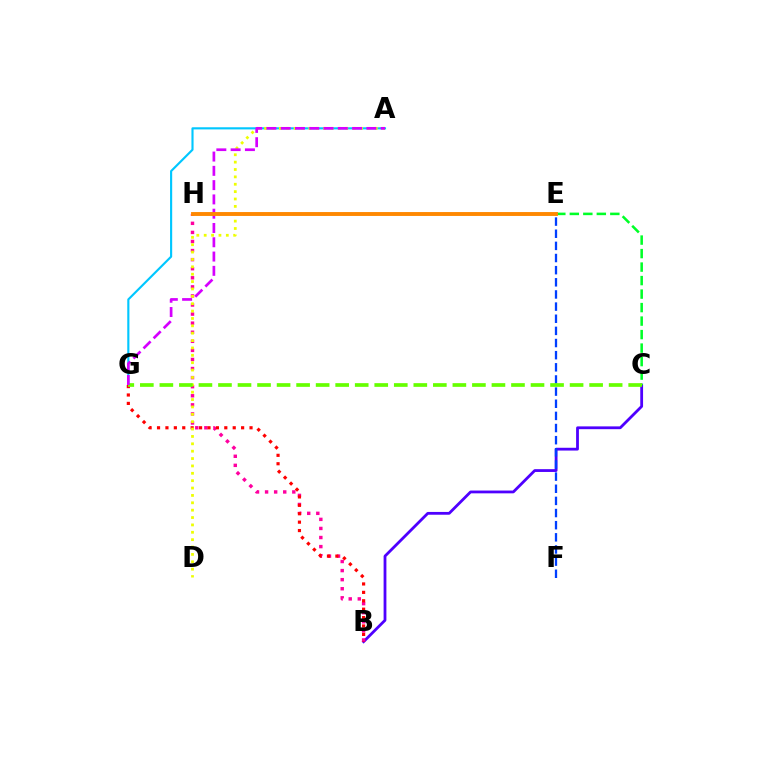{('B', 'C'): [{'color': '#4f00ff', 'line_style': 'solid', 'thickness': 2.01}], ('E', 'H'): [{'color': '#00ffaf', 'line_style': 'dashed', 'thickness': 1.7}, {'color': '#ff8800', 'line_style': 'solid', 'thickness': 2.8}], ('B', 'H'): [{'color': '#ff00a0', 'line_style': 'dotted', 'thickness': 2.47}], ('A', 'G'): [{'color': '#00c7ff', 'line_style': 'solid', 'thickness': 1.54}, {'color': '#d600ff', 'line_style': 'dashed', 'thickness': 1.94}], ('B', 'G'): [{'color': '#ff0000', 'line_style': 'dotted', 'thickness': 2.28}], ('A', 'D'): [{'color': '#eeff00', 'line_style': 'dotted', 'thickness': 2.0}], ('C', 'E'): [{'color': '#00ff27', 'line_style': 'dashed', 'thickness': 1.83}], ('E', 'F'): [{'color': '#003fff', 'line_style': 'dashed', 'thickness': 1.65}], ('C', 'G'): [{'color': '#66ff00', 'line_style': 'dashed', 'thickness': 2.65}]}